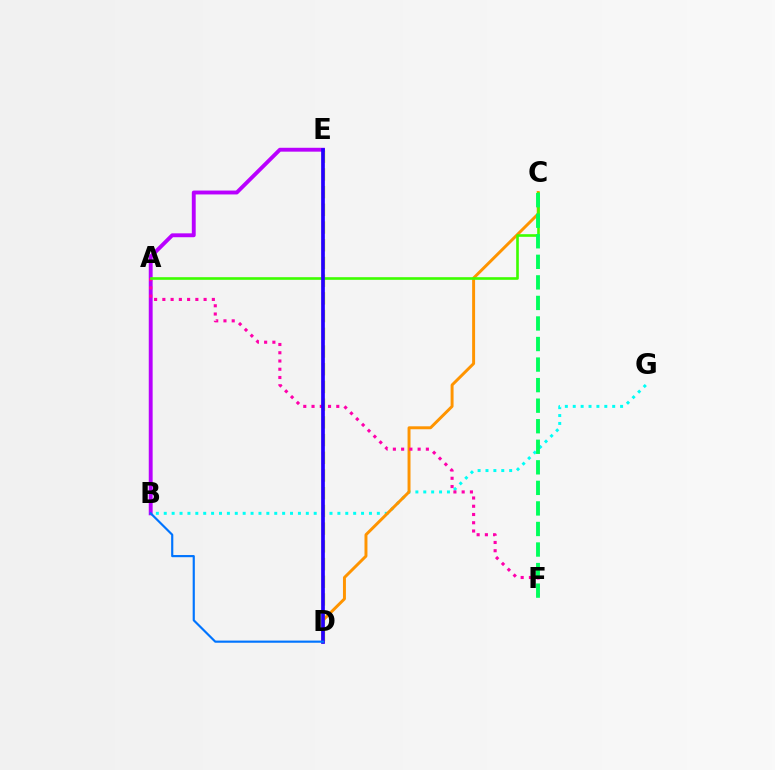{('B', 'G'): [{'color': '#00fff6', 'line_style': 'dotted', 'thickness': 2.14}], ('D', 'E'): [{'color': '#d1ff00', 'line_style': 'dashed', 'thickness': 2.41}, {'color': '#ff0000', 'line_style': 'dotted', 'thickness': 1.5}, {'color': '#2500ff', 'line_style': 'solid', 'thickness': 2.67}], ('B', 'E'): [{'color': '#b900ff', 'line_style': 'solid', 'thickness': 2.79}], ('C', 'D'): [{'color': '#ff9400', 'line_style': 'solid', 'thickness': 2.12}], ('A', 'F'): [{'color': '#ff00ac', 'line_style': 'dotted', 'thickness': 2.24}], ('A', 'C'): [{'color': '#3dff00', 'line_style': 'solid', 'thickness': 1.9}], ('C', 'F'): [{'color': '#00ff5c', 'line_style': 'dashed', 'thickness': 2.79}], ('B', 'D'): [{'color': '#0074ff', 'line_style': 'solid', 'thickness': 1.56}]}